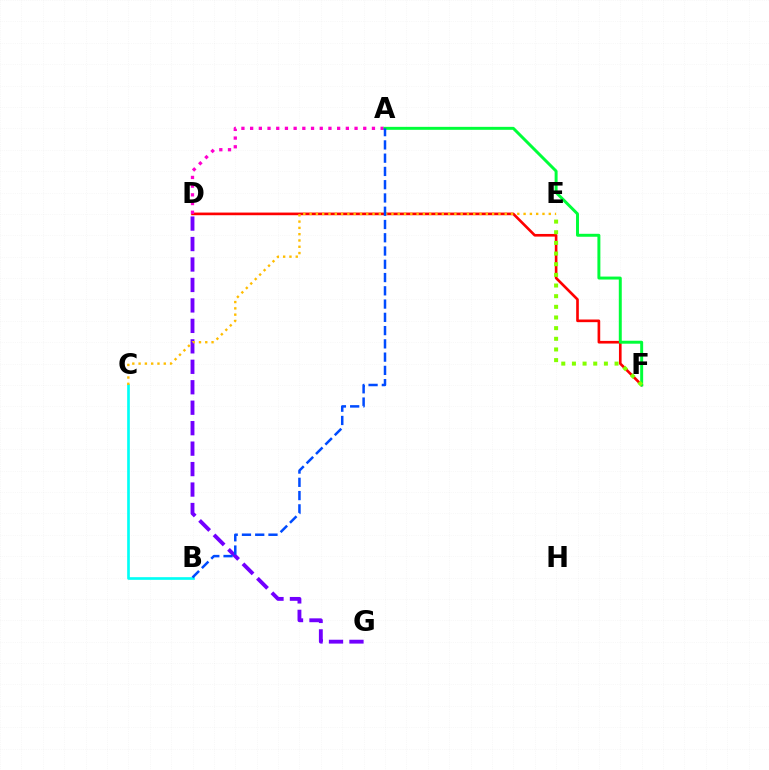{('D', 'G'): [{'color': '#7200ff', 'line_style': 'dashed', 'thickness': 2.78}], ('D', 'F'): [{'color': '#ff0000', 'line_style': 'solid', 'thickness': 1.91}], ('A', 'D'): [{'color': '#ff00cf', 'line_style': 'dotted', 'thickness': 2.36}], ('B', 'C'): [{'color': '#00fff6', 'line_style': 'solid', 'thickness': 1.92}], ('A', 'F'): [{'color': '#00ff39', 'line_style': 'solid', 'thickness': 2.13}], ('C', 'E'): [{'color': '#ffbd00', 'line_style': 'dotted', 'thickness': 1.71}], ('E', 'F'): [{'color': '#84ff00', 'line_style': 'dotted', 'thickness': 2.9}], ('A', 'B'): [{'color': '#004bff', 'line_style': 'dashed', 'thickness': 1.8}]}